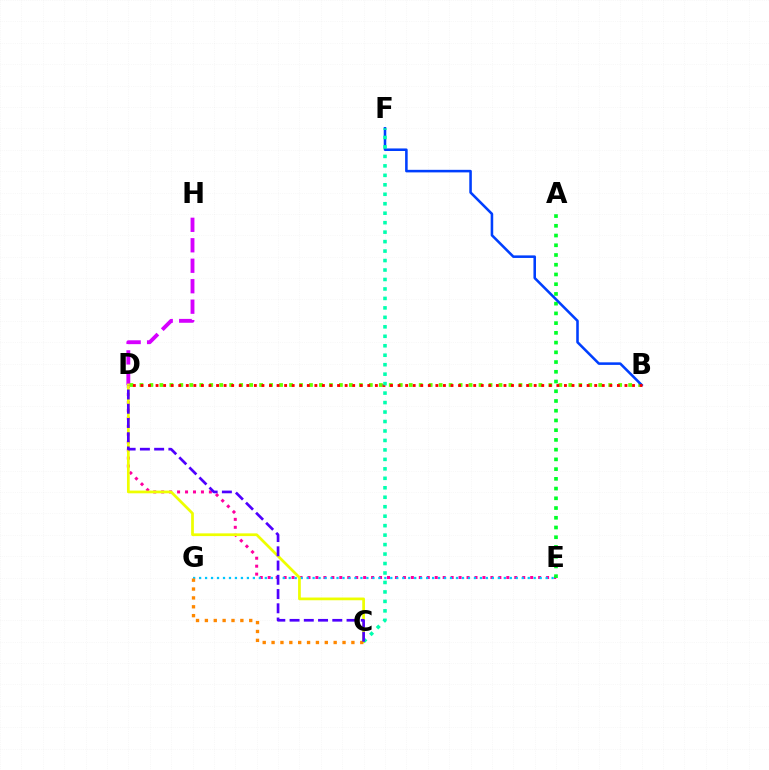{('D', 'H'): [{'color': '#d600ff', 'line_style': 'dashed', 'thickness': 2.78}], ('D', 'E'): [{'color': '#ff00a0', 'line_style': 'dotted', 'thickness': 2.16}], ('E', 'G'): [{'color': '#00c7ff', 'line_style': 'dotted', 'thickness': 1.62}], ('B', 'D'): [{'color': '#66ff00', 'line_style': 'dotted', 'thickness': 2.71}, {'color': '#ff0000', 'line_style': 'dotted', 'thickness': 2.05}], ('A', 'E'): [{'color': '#00ff27', 'line_style': 'dotted', 'thickness': 2.64}], ('B', 'F'): [{'color': '#003fff', 'line_style': 'solid', 'thickness': 1.84}], ('C', 'D'): [{'color': '#eeff00', 'line_style': 'solid', 'thickness': 1.97}, {'color': '#4f00ff', 'line_style': 'dashed', 'thickness': 1.94}], ('C', 'G'): [{'color': '#ff8800', 'line_style': 'dotted', 'thickness': 2.41}], ('C', 'F'): [{'color': '#00ffaf', 'line_style': 'dotted', 'thickness': 2.57}]}